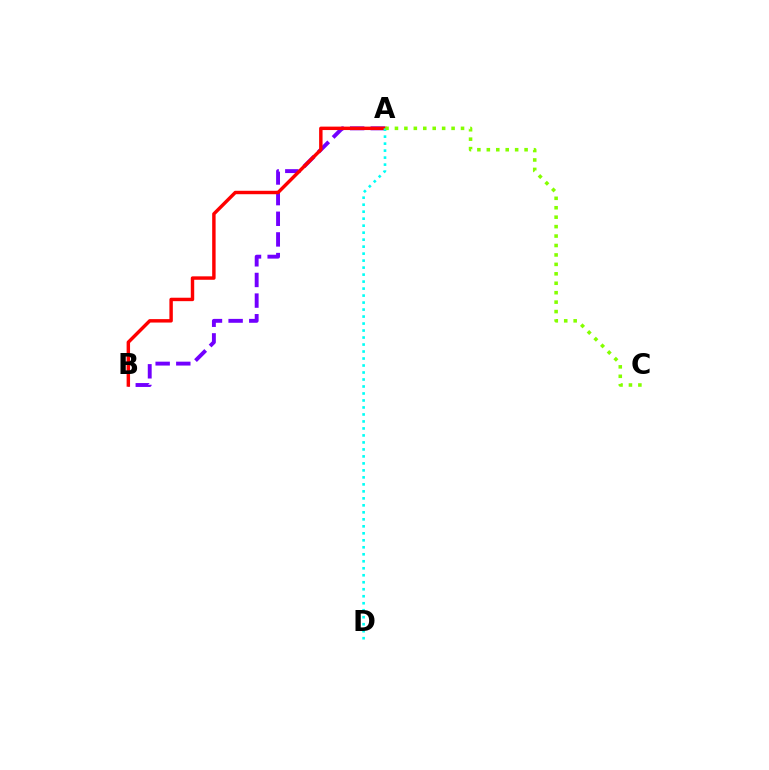{('A', 'B'): [{'color': '#7200ff', 'line_style': 'dashed', 'thickness': 2.8}, {'color': '#ff0000', 'line_style': 'solid', 'thickness': 2.47}], ('A', 'D'): [{'color': '#00fff6', 'line_style': 'dotted', 'thickness': 1.9}], ('A', 'C'): [{'color': '#84ff00', 'line_style': 'dotted', 'thickness': 2.56}]}